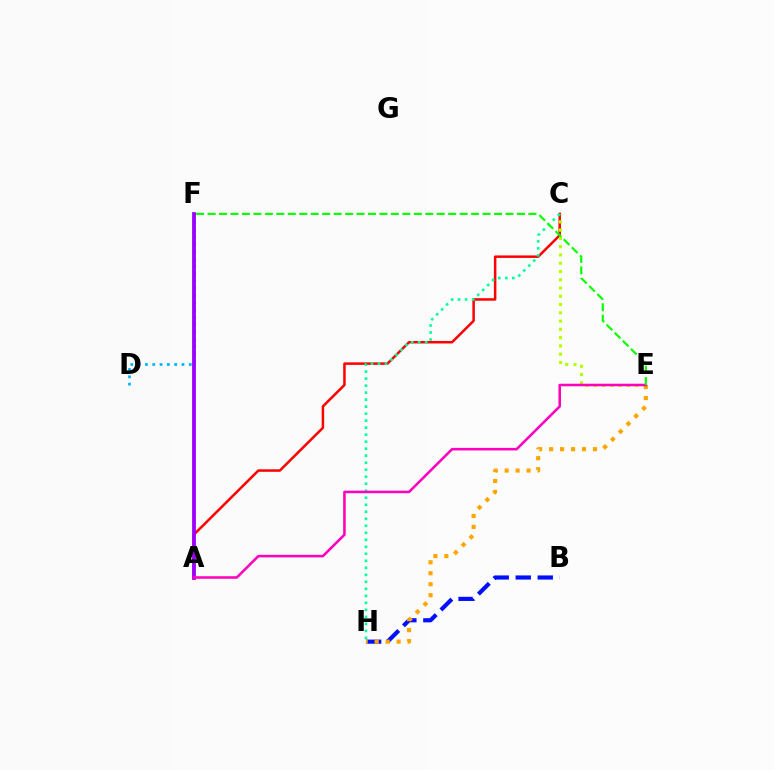{('B', 'H'): [{'color': '#0010ff', 'line_style': 'dashed', 'thickness': 2.99}], ('A', 'C'): [{'color': '#ff0000', 'line_style': 'solid', 'thickness': 1.81}], ('D', 'F'): [{'color': '#00b5ff', 'line_style': 'dotted', 'thickness': 1.99}], ('C', 'E'): [{'color': '#b3ff00', 'line_style': 'dotted', 'thickness': 2.25}], ('E', 'H'): [{'color': '#ffa500', 'line_style': 'dotted', 'thickness': 2.98}], ('A', 'F'): [{'color': '#9b00ff', 'line_style': 'solid', 'thickness': 2.73}], ('C', 'H'): [{'color': '#00ff9d', 'line_style': 'dotted', 'thickness': 1.9}], ('A', 'E'): [{'color': '#ff00bd', 'line_style': 'solid', 'thickness': 1.84}], ('E', 'F'): [{'color': '#08ff00', 'line_style': 'dashed', 'thickness': 1.56}]}